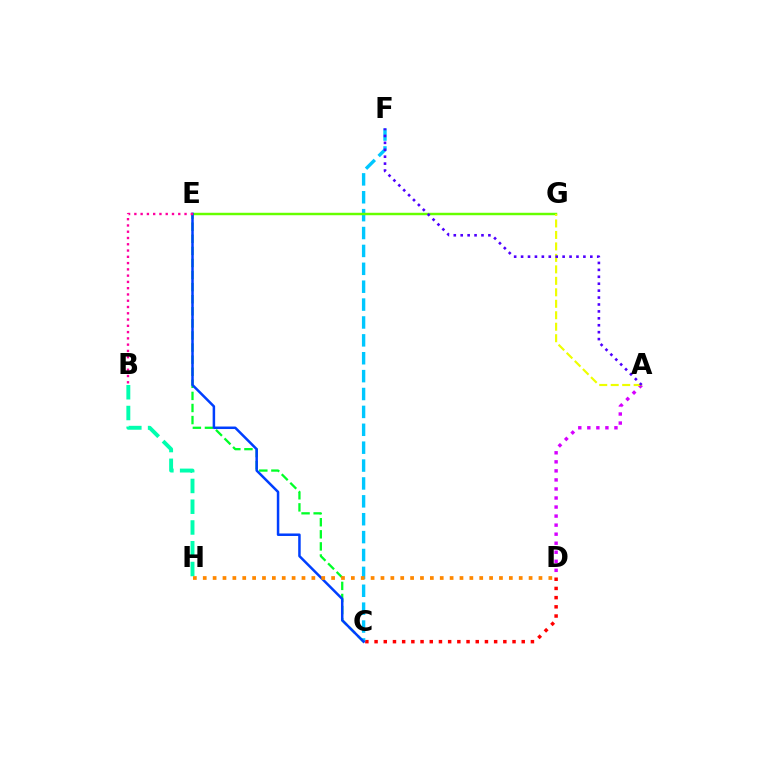{('C', 'D'): [{'color': '#ff0000', 'line_style': 'dotted', 'thickness': 2.5}], ('A', 'D'): [{'color': '#d600ff', 'line_style': 'dotted', 'thickness': 2.46}], ('C', 'F'): [{'color': '#00c7ff', 'line_style': 'dashed', 'thickness': 2.43}], ('C', 'E'): [{'color': '#00ff27', 'line_style': 'dashed', 'thickness': 1.64}, {'color': '#003fff', 'line_style': 'solid', 'thickness': 1.8}], ('B', 'H'): [{'color': '#00ffaf', 'line_style': 'dashed', 'thickness': 2.82}], ('E', 'G'): [{'color': '#66ff00', 'line_style': 'solid', 'thickness': 1.77}], ('A', 'G'): [{'color': '#eeff00', 'line_style': 'dashed', 'thickness': 1.56}], ('D', 'H'): [{'color': '#ff8800', 'line_style': 'dotted', 'thickness': 2.68}], ('A', 'F'): [{'color': '#4f00ff', 'line_style': 'dotted', 'thickness': 1.88}], ('B', 'E'): [{'color': '#ff00a0', 'line_style': 'dotted', 'thickness': 1.7}]}